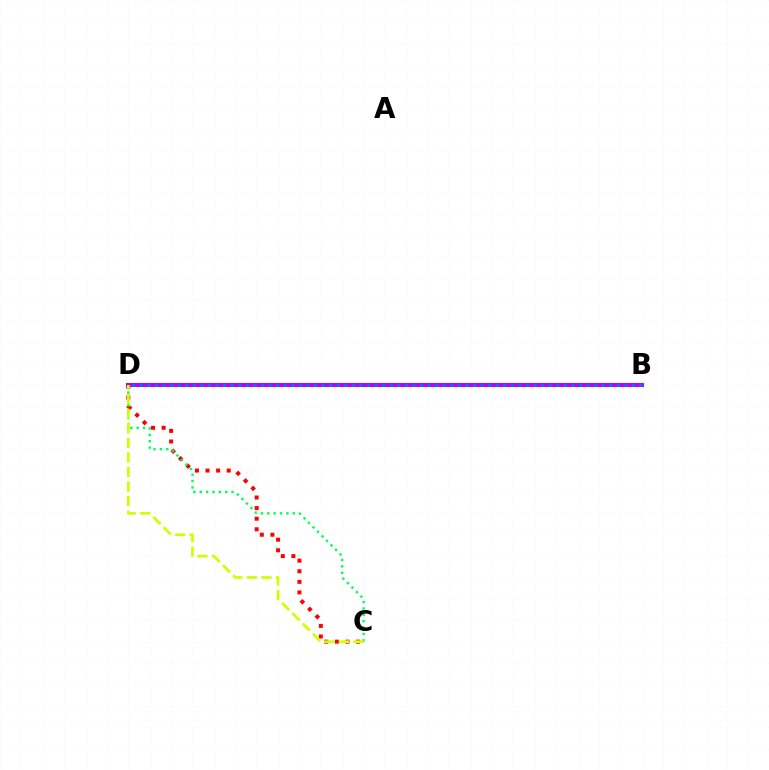{('C', 'D'): [{'color': '#ff0000', 'line_style': 'dotted', 'thickness': 2.88}, {'color': '#00ff5c', 'line_style': 'dotted', 'thickness': 1.73}, {'color': '#d1ff00', 'line_style': 'dashed', 'thickness': 1.98}], ('B', 'D'): [{'color': '#b900ff', 'line_style': 'solid', 'thickness': 2.9}, {'color': '#0074ff', 'line_style': 'dotted', 'thickness': 2.06}]}